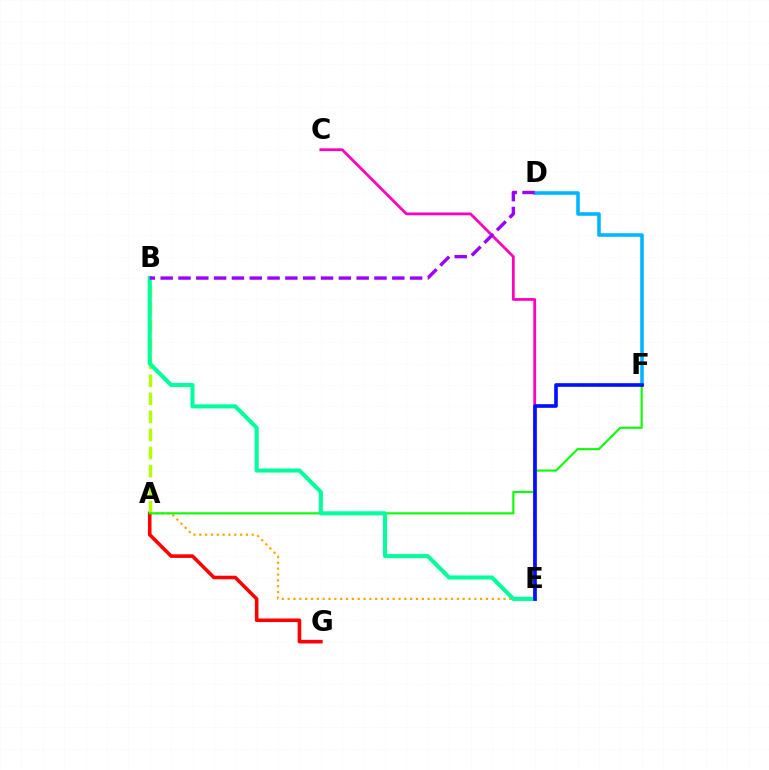{('D', 'F'): [{'color': '#00b5ff', 'line_style': 'solid', 'thickness': 2.57}], ('A', 'E'): [{'color': '#ffa500', 'line_style': 'dotted', 'thickness': 1.59}], ('C', 'E'): [{'color': '#ff00bd', 'line_style': 'solid', 'thickness': 2.0}], ('A', 'G'): [{'color': '#ff0000', 'line_style': 'solid', 'thickness': 2.58}], ('A', 'B'): [{'color': '#b3ff00', 'line_style': 'dashed', 'thickness': 2.45}], ('A', 'F'): [{'color': '#08ff00', 'line_style': 'solid', 'thickness': 1.52}], ('B', 'E'): [{'color': '#00ff9d', 'line_style': 'solid', 'thickness': 2.94}], ('E', 'F'): [{'color': '#0010ff', 'line_style': 'solid', 'thickness': 2.62}], ('B', 'D'): [{'color': '#9b00ff', 'line_style': 'dashed', 'thickness': 2.42}]}